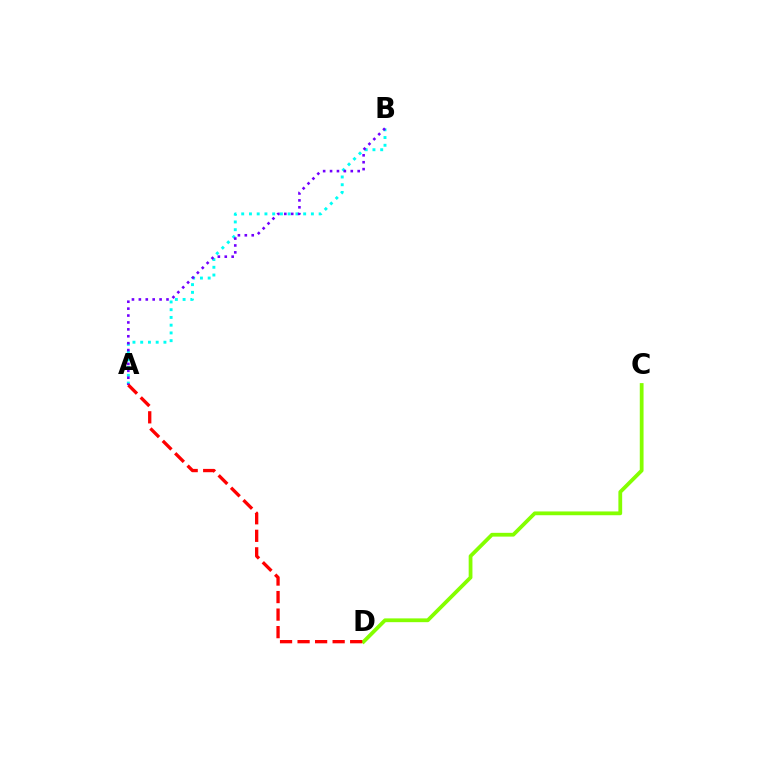{('A', 'B'): [{'color': '#00fff6', 'line_style': 'dotted', 'thickness': 2.1}, {'color': '#7200ff', 'line_style': 'dotted', 'thickness': 1.88}], ('C', 'D'): [{'color': '#84ff00', 'line_style': 'solid', 'thickness': 2.72}], ('A', 'D'): [{'color': '#ff0000', 'line_style': 'dashed', 'thickness': 2.38}]}